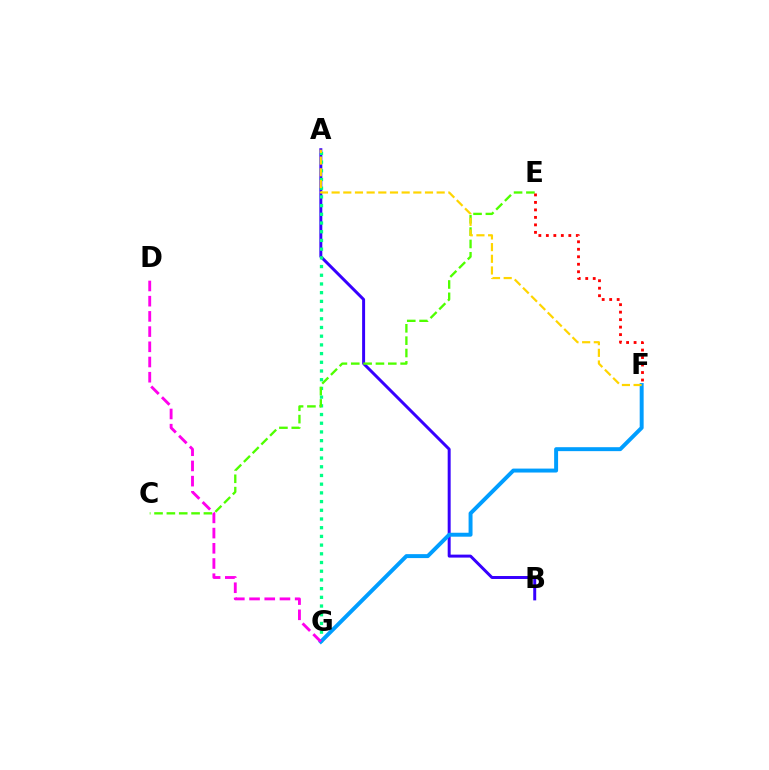{('A', 'B'): [{'color': '#3700ff', 'line_style': 'solid', 'thickness': 2.14}], ('A', 'G'): [{'color': '#00ff86', 'line_style': 'dotted', 'thickness': 2.37}], ('C', 'E'): [{'color': '#4fff00', 'line_style': 'dashed', 'thickness': 1.68}], ('F', 'G'): [{'color': '#009eff', 'line_style': 'solid', 'thickness': 2.84}], ('A', 'F'): [{'color': '#ffd500', 'line_style': 'dashed', 'thickness': 1.59}], ('D', 'G'): [{'color': '#ff00ed', 'line_style': 'dashed', 'thickness': 2.07}], ('E', 'F'): [{'color': '#ff0000', 'line_style': 'dotted', 'thickness': 2.04}]}